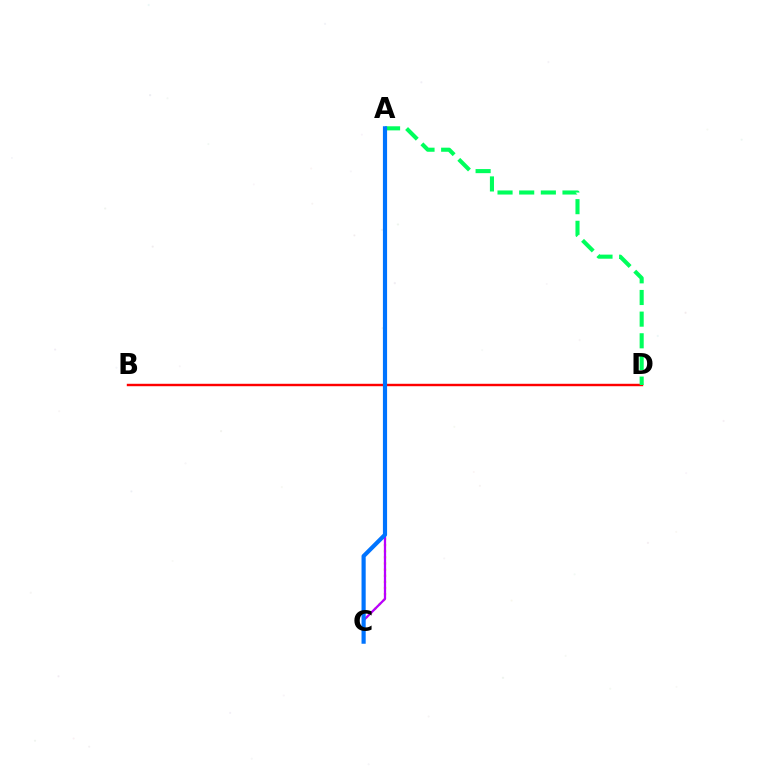{('A', 'C'): [{'color': '#d1ff00', 'line_style': 'dotted', 'thickness': 1.67}, {'color': '#b900ff', 'line_style': 'solid', 'thickness': 1.63}, {'color': '#0074ff', 'line_style': 'solid', 'thickness': 3.0}], ('B', 'D'): [{'color': '#ff0000', 'line_style': 'solid', 'thickness': 1.75}], ('A', 'D'): [{'color': '#00ff5c', 'line_style': 'dashed', 'thickness': 2.94}]}